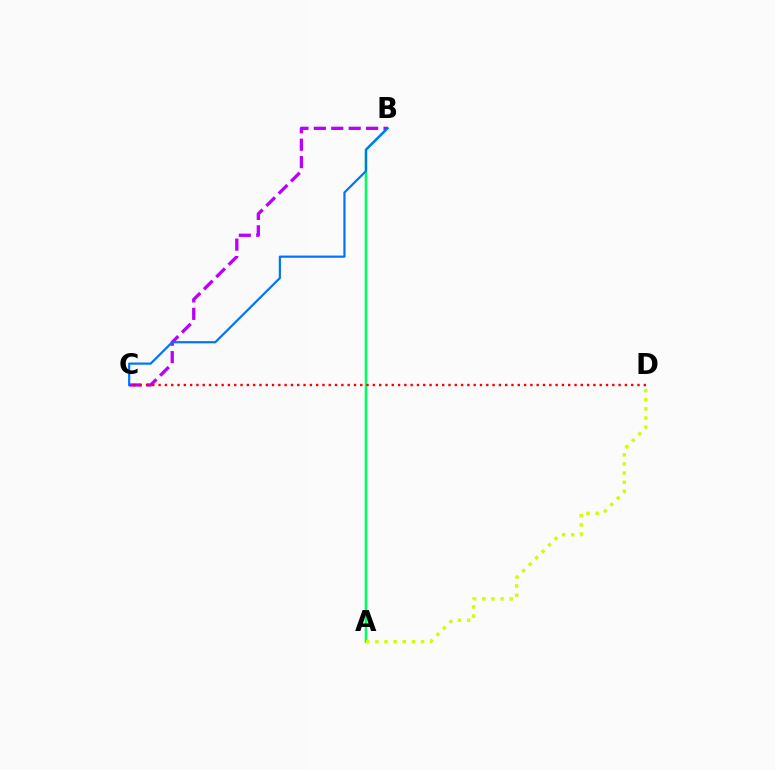{('A', 'B'): [{'color': '#00ff5c', 'line_style': 'solid', 'thickness': 1.84}], ('B', 'C'): [{'color': '#b900ff', 'line_style': 'dashed', 'thickness': 2.37}, {'color': '#0074ff', 'line_style': 'solid', 'thickness': 1.59}], ('C', 'D'): [{'color': '#ff0000', 'line_style': 'dotted', 'thickness': 1.71}], ('A', 'D'): [{'color': '#d1ff00', 'line_style': 'dotted', 'thickness': 2.48}]}